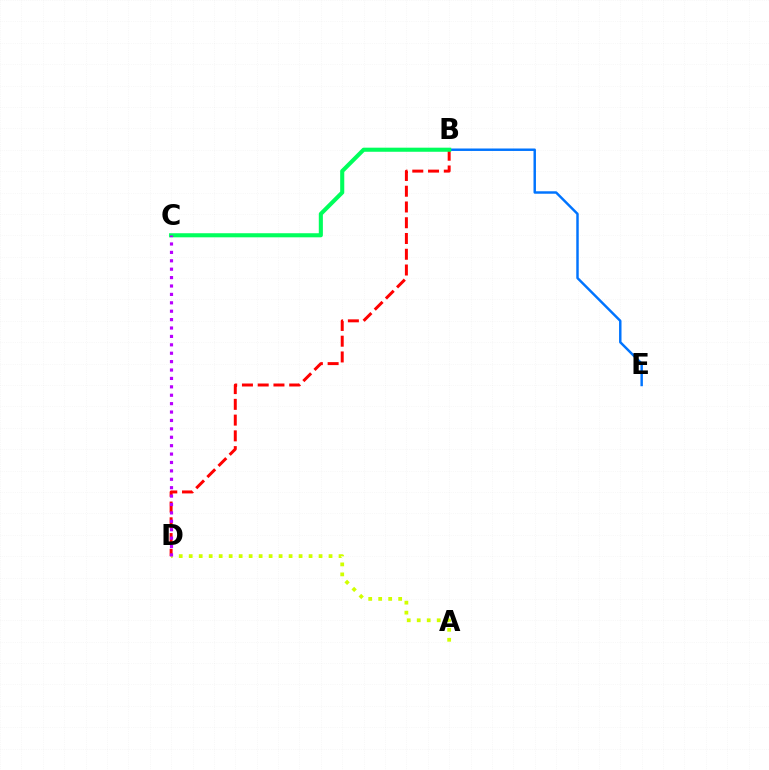{('B', 'D'): [{'color': '#ff0000', 'line_style': 'dashed', 'thickness': 2.14}], ('B', 'E'): [{'color': '#0074ff', 'line_style': 'solid', 'thickness': 1.77}], ('B', 'C'): [{'color': '#00ff5c', 'line_style': 'solid', 'thickness': 2.94}], ('A', 'D'): [{'color': '#d1ff00', 'line_style': 'dotted', 'thickness': 2.71}], ('C', 'D'): [{'color': '#b900ff', 'line_style': 'dotted', 'thickness': 2.28}]}